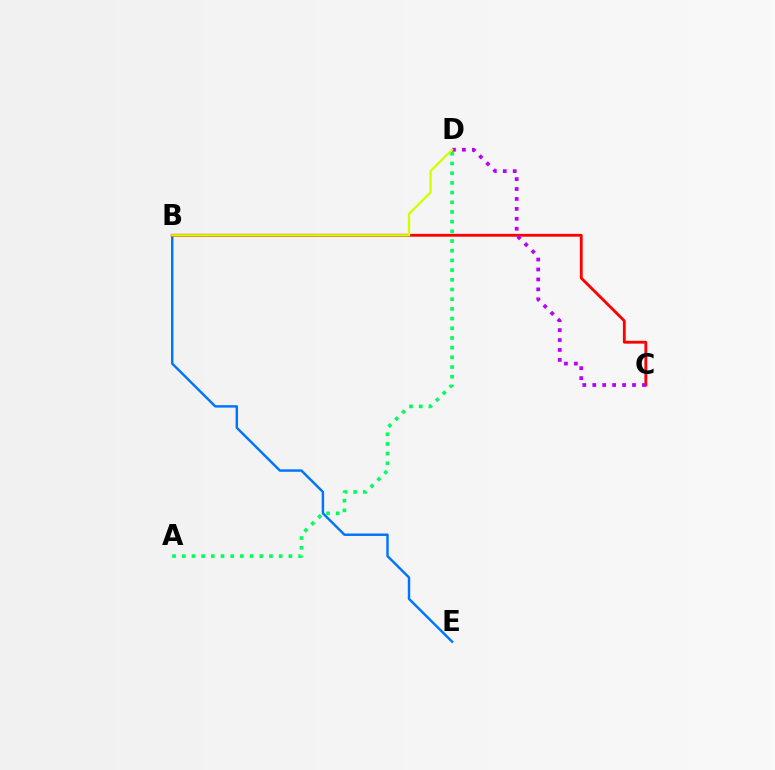{('B', 'E'): [{'color': '#0074ff', 'line_style': 'solid', 'thickness': 1.76}], ('B', 'C'): [{'color': '#ff0000', 'line_style': 'solid', 'thickness': 2.05}], ('A', 'D'): [{'color': '#00ff5c', 'line_style': 'dotted', 'thickness': 2.63}], ('C', 'D'): [{'color': '#b900ff', 'line_style': 'dotted', 'thickness': 2.7}], ('B', 'D'): [{'color': '#d1ff00', 'line_style': 'solid', 'thickness': 1.66}]}